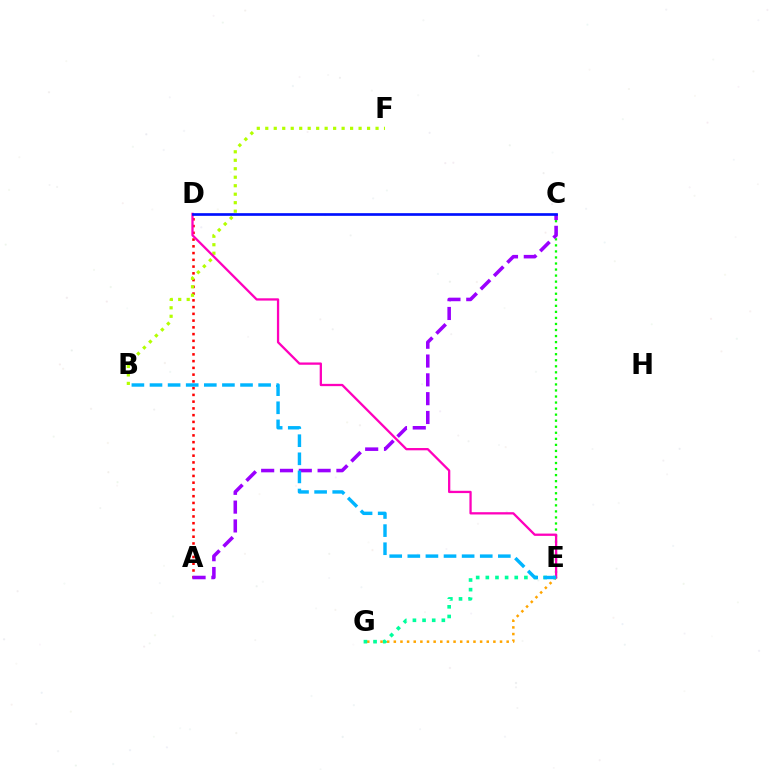{('A', 'D'): [{'color': '#ff0000', 'line_style': 'dotted', 'thickness': 1.83}], ('B', 'F'): [{'color': '#b3ff00', 'line_style': 'dotted', 'thickness': 2.3}], ('C', 'E'): [{'color': '#08ff00', 'line_style': 'dotted', 'thickness': 1.64}], ('E', 'G'): [{'color': '#ffa500', 'line_style': 'dotted', 'thickness': 1.8}, {'color': '#00ff9d', 'line_style': 'dotted', 'thickness': 2.62}], ('A', 'C'): [{'color': '#9b00ff', 'line_style': 'dashed', 'thickness': 2.56}], ('D', 'E'): [{'color': '#ff00bd', 'line_style': 'solid', 'thickness': 1.65}], ('B', 'E'): [{'color': '#00b5ff', 'line_style': 'dashed', 'thickness': 2.46}], ('C', 'D'): [{'color': '#0010ff', 'line_style': 'solid', 'thickness': 1.93}]}